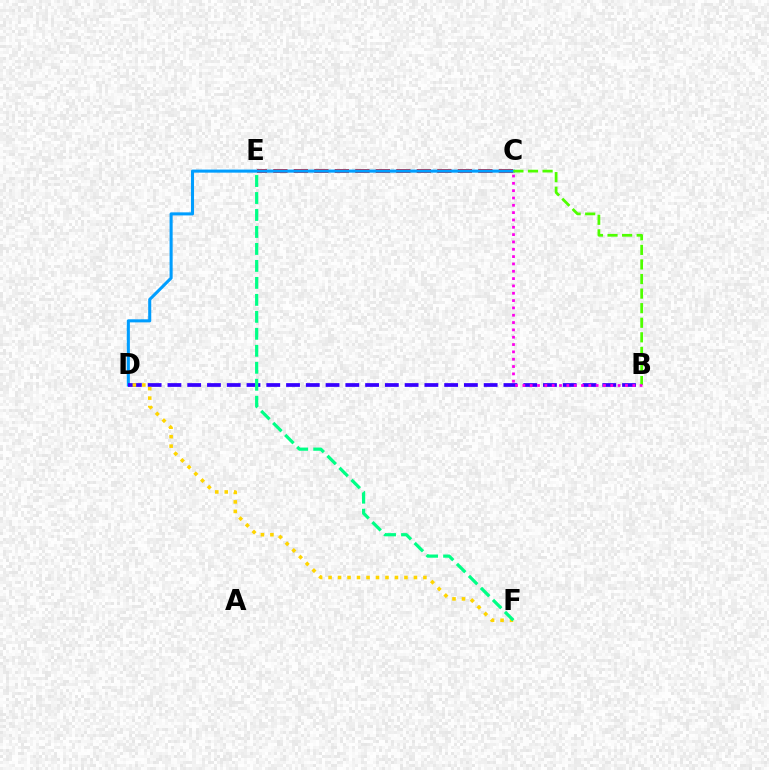{('C', 'E'): [{'color': '#ff0000', 'line_style': 'dashed', 'thickness': 2.78}], ('C', 'D'): [{'color': '#009eff', 'line_style': 'solid', 'thickness': 2.21}], ('B', 'D'): [{'color': '#3700ff', 'line_style': 'dashed', 'thickness': 2.69}], ('D', 'F'): [{'color': '#ffd500', 'line_style': 'dotted', 'thickness': 2.58}], ('E', 'F'): [{'color': '#00ff86', 'line_style': 'dashed', 'thickness': 2.31}], ('B', 'C'): [{'color': '#4fff00', 'line_style': 'dashed', 'thickness': 1.98}, {'color': '#ff00ed', 'line_style': 'dotted', 'thickness': 1.99}]}